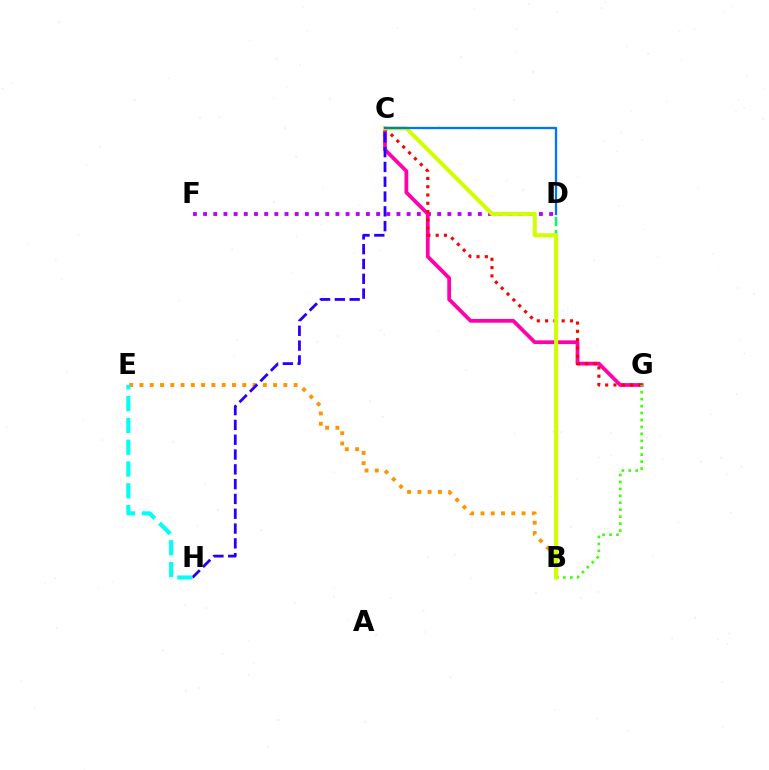{('B', 'E'): [{'color': '#ff9400', 'line_style': 'dotted', 'thickness': 2.79}], ('D', 'F'): [{'color': '#b900ff', 'line_style': 'dotted', 'thickness': 2.76}], ('C', 'G'): [{'color': '#ff00ac', 'line_style': 'solid', 'thickness': 2.71}, {'color': '#ff0000', 'line_style': 'dotted', 'thickness': 2.25}], ('C', 'H'): [{'color': '#2500ff', 'line_style': 'dashed', 'thickness': 2.01}], ('E', 'H'): [{'color': '#00fff6', 'line_style': 'dashed', 'thickness': 2.96}], ('B', 'G'): [{'color': '#3dff00', 'line_style': 'dotted', 'thickness': 1.89}], ('B', 'D'): [{'color': '#00ff5c', 'line_style': 'dashed', 'thickness': 1.77}], ('B', 'C'): [{'color': '#d1ff00', 'line_style': 'solid', 'thickness': 2.92}], ('C', 'D'): [{'color': '#0074ff', 'line_style': 'solid', 'thickness': 1.64}]}